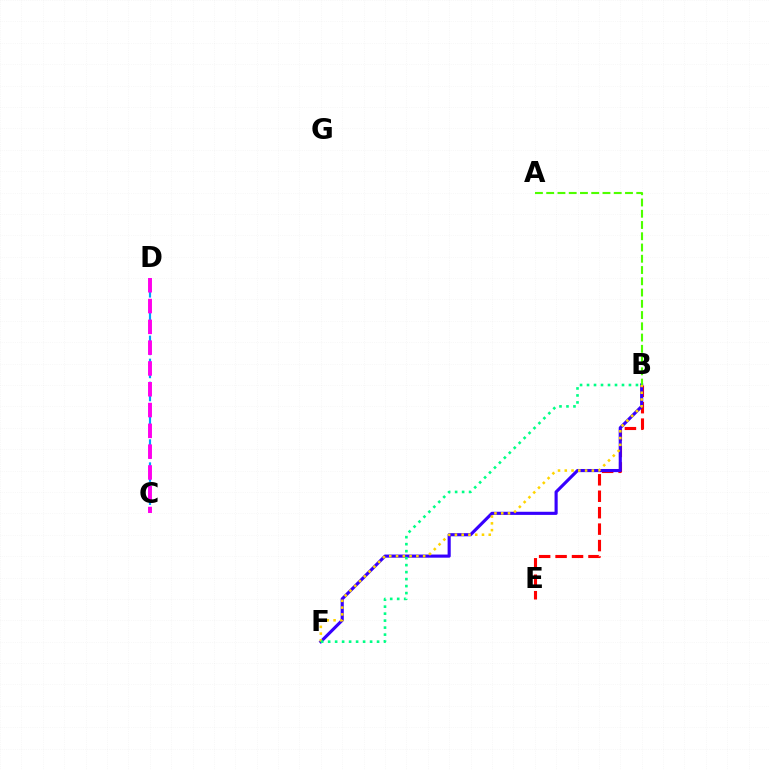{('C', 'D'): [{'color': '#009eff', 'line_style': 'dashed', 'thickness': 1.57}, {'color': '#ff00ed', 'line_style': 'dashed', 'thickness': 2.83}], ('B', 'E'): [{'color': '#ff0000', 'line_style': 'dashed', 'thickness': 2.23}], ('B', 'F'): [{'color': '#3700ff', 'line_style': 'solid', 'thickness': 2.25}, {'color': '#ffd500', 'line_style': 'dotted', 'thickness': 1.84}, {'color': '#00ff86', 'line_style': 'dotted', 'thickness': 1.9}], ('A', 'B'): [{'color': '#4fff00', 'line_style': 'dashed', 'thickness': 1.53}]}